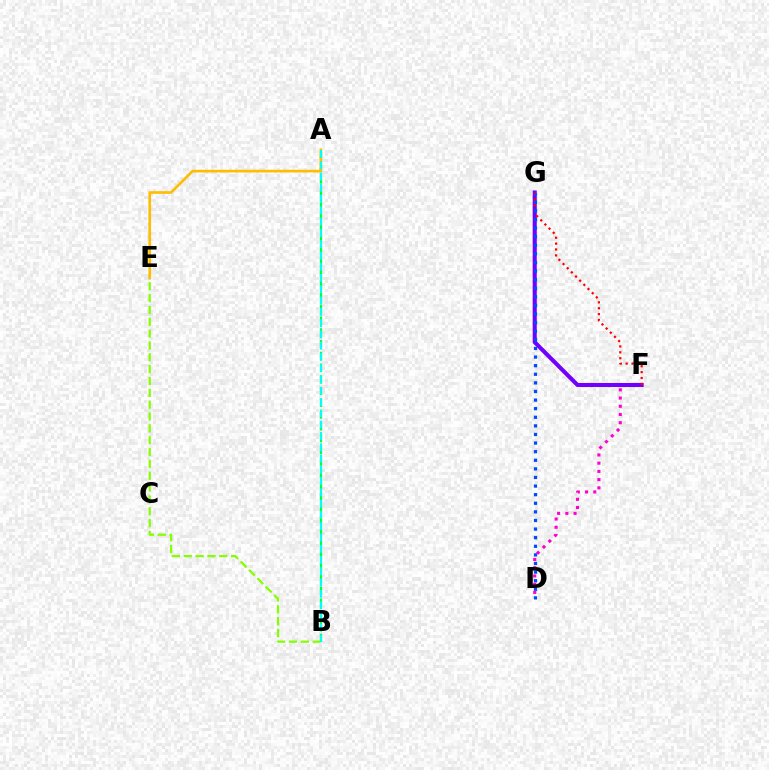{('A', 'B'): [{'color': '#00ff39', 'line_style': 'dashed', 'thickness': 1.6}, {'color': '#00fff6', 'line_style': 'dashed', 'thickness': 1.53}], ('D', 'F'): [{'color': '#ff00cf', 'line_style': 'dotted', 'thickness': 2.23}], ('B', 'E'): [{'color': '#84ff00', 'line_style': 'dashed', 'thickness': 1.61}], ('A', 'E'): [{'color': '#ffbd00', 'line_style': 'solid', 'thickness': 1.91}], ('F', 'G'): [{'color': '#7200ff', 'line_style': 'solid', 'thickness': 2.94}, {'color': '#ff0000', 'line_style': 'dotted', 'thickness': 1.6}], ('D', 'G'): [{'color': '#004bff', 'line_style': 'dotted', 'thickness': 2.34}]}